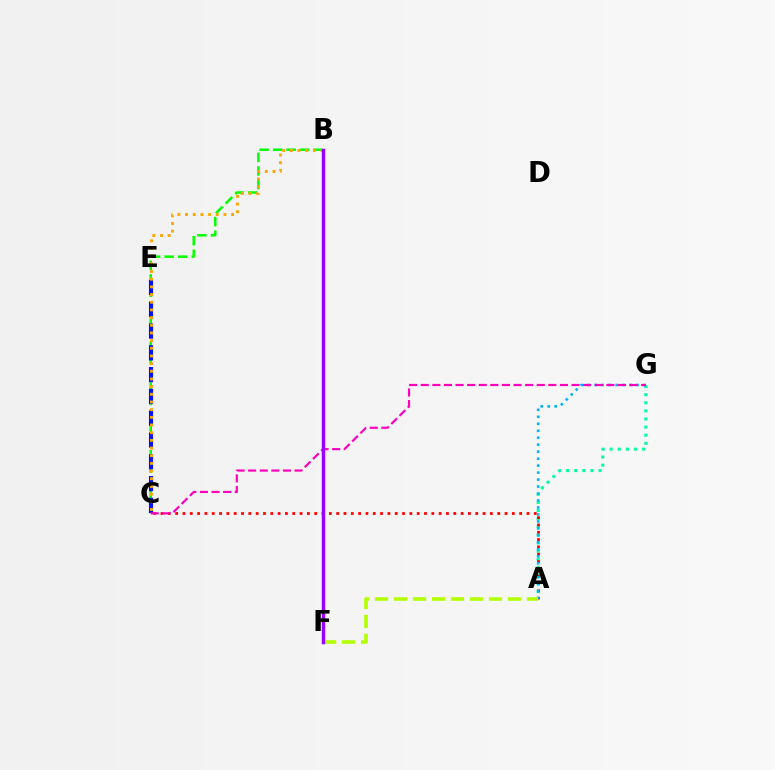{('B', 'C'): [{'color': '#08ff00', 'line_style': 'dashed', 'thickness': 1.84}, {'color': '#ffa500', 'line_style': 'dotted', 'thickness': 2.08}], ('A', 'G'): [{'color': '#00ff9d', 'line_style': 'dotted', 'thickness': 2.2}, {'color': '#00b5ff', 'line_style': 'dotted', 'thickness': 1.9}], ('A', 'C'): [{'color': '#ff0000', 'line_style': 'dotted', 'thickness': 1.99}], ('C', 'E'): [{'color': '#0010ff', 'line_style': 'dashed', 'thickness': 2.96}], ('A', 'F'): [{'color': '#b3ff00', 'line_style': 'dashed', 'thickness': 2.58}], ('C', 'G'): [{'color': '#ff00bd', 'line_style': 'dashed', 'thickness': 1.58}], ('B', 'F'): [{'color': '#9b00ff', 'line_style': 'solid', 'thickness': 2.5}]}